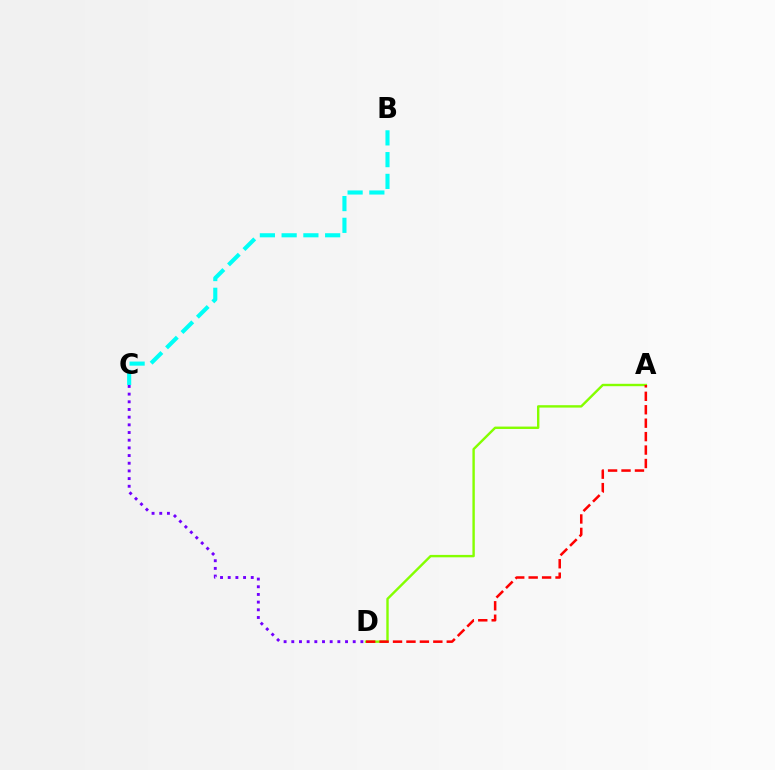{('C', 'D'): [{'color': '#7200ff', 'line_style': 'dotted', 'thickness': 2.09}], ('A', 'D'): [{'color': '#84ff00', 'line_style': 'solid', 'thickness': 1.73}, {'color': '#ff0000', 'line_style': 'dashed', 'thickness': 1.83}], ('B', 'C'): [{'color': '#00fff6', 'line_style': 'dashed', 'thickness': 2.95}]}